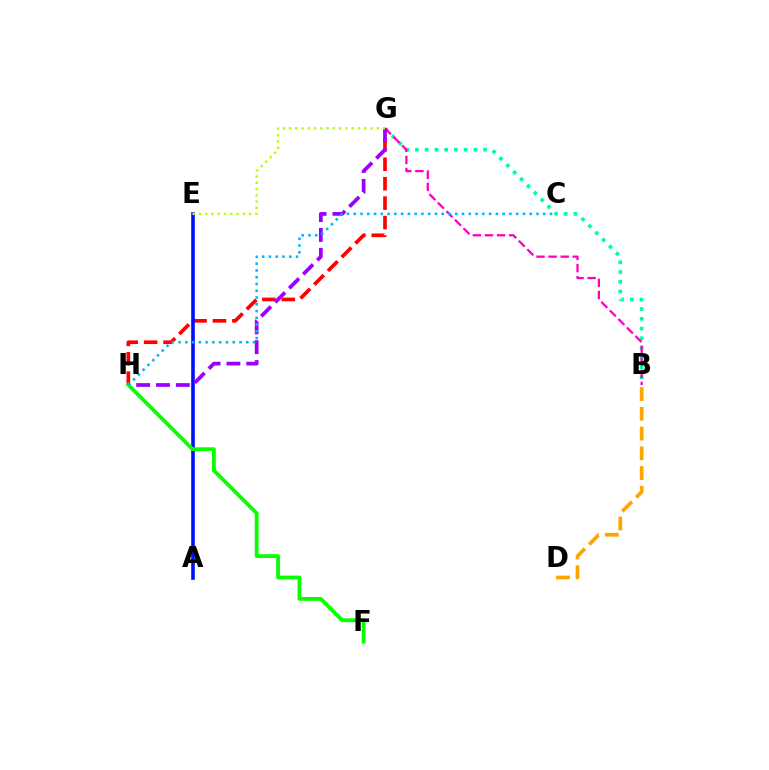{('B', 'D'): [{'color': '#ffa500', 'line_style': 'dashed', 'thickness': 2.68}], ('B', 'G'): [{'color': '#00ff9d', 'line_style': 'dotted', 'thickness': 2.65}, {'color': '#ff00bd', 'line_style': 'dashed', 'thickness': 1.64}], ('G', 'H'): [{'color': '#ff0000', 'line_style': 'dashed', 'thickness': 2.64}, {'color': '#9b00ff', 'line_style': 'dashed', 'thickness': 2.69}], ('A', 'E'): [{'color': '#0010ff', 'line_style': 'solid', 'thickness': 2.6}], ('E', 'G'): [{'color': '#b3ff00', 'line_style': 'dotted', 'thickness': 1.7}], ('F', 'H'): [{'color': '#08ff00', 'line_style': 'solid', 'thickness': 2.73}], ('C', 'H'): [{'color': '#00b5ff', 'line_style': 'dotted', 'thickness': 1.84}]}